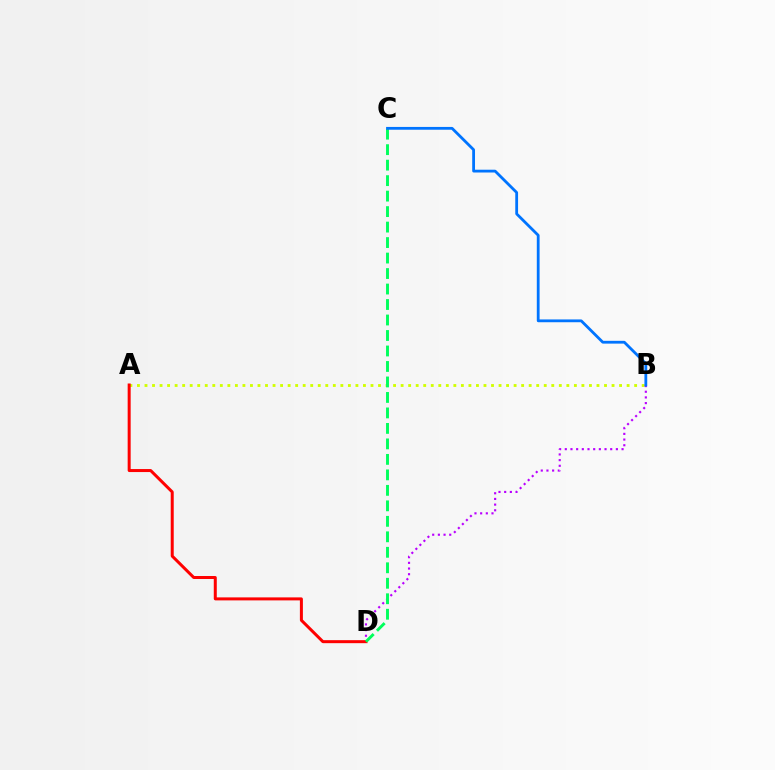{('A', 'B'): [{'color': '#d1ff00', 'line_style': 'dotted', 'thickness': 2.05}], ('B', 'D'): [{'color': '#b900ff', 'line_style': 'dotted', 'thickness': 1.54}], ('A', 'D'): [{'color': '#ff0000', 'line_style': 'solid', 'thickness': 2.16}], ('C', 'D'): [{'color': '#00ff5c', 'line_style': 'dashed', 'thickness': 2.1}], ('B', 'C'): [{'color': '#0074ff', 'line_style': 'solid', 'thickness': 2.01}]}